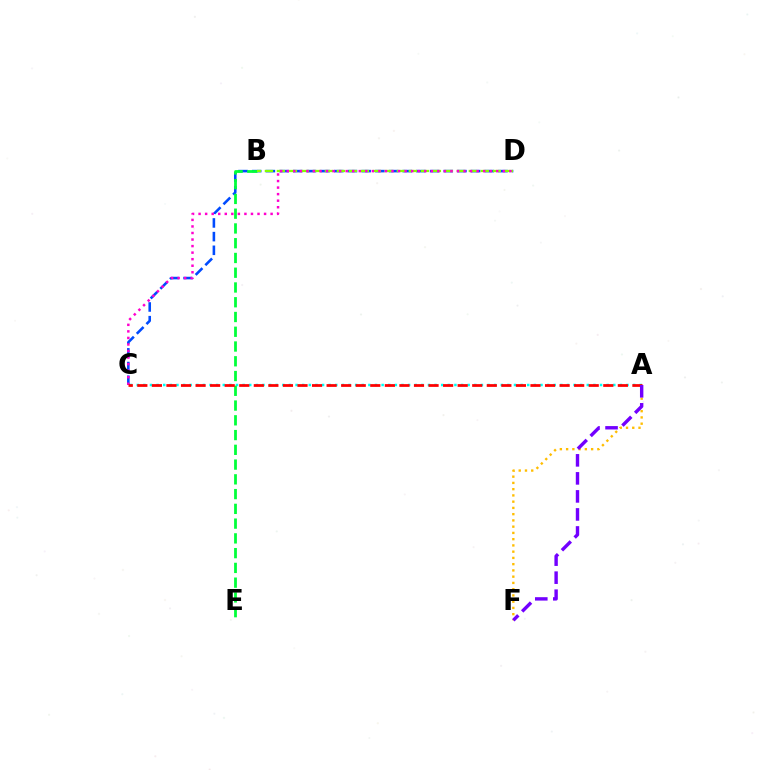{('A', 'C'): [{'color': '#00fff6', 'line_style': 'dotted', 'thickness': 1.8}, {'color': '#ff0000', 'line_style': 'dashed', 'thickness': 1.98}], ('C', 'D'): [{'color': '#004bff', 'line_style': 'dashed', 'thickness': 1.86}, {'color': '#ff00cf', 'line_style': 'dotted', 'thickness': 1.78}], ('B', 'E'): [{'color': '#00ff39', 'line_style': 'dashed', 'thickness': 2.0}], ('B', 'D'): [{'color': '#84ff00', 'line_style': 'dashed', 'thickness': 1.63}], ('A', 'F'): [{'color': '#ffbd00', 'line_style': 'dotted', 'thickness': 1.7}, {'color': '#7200ff', 'line_style': 'dashed', 'thickness': 2.45}]}